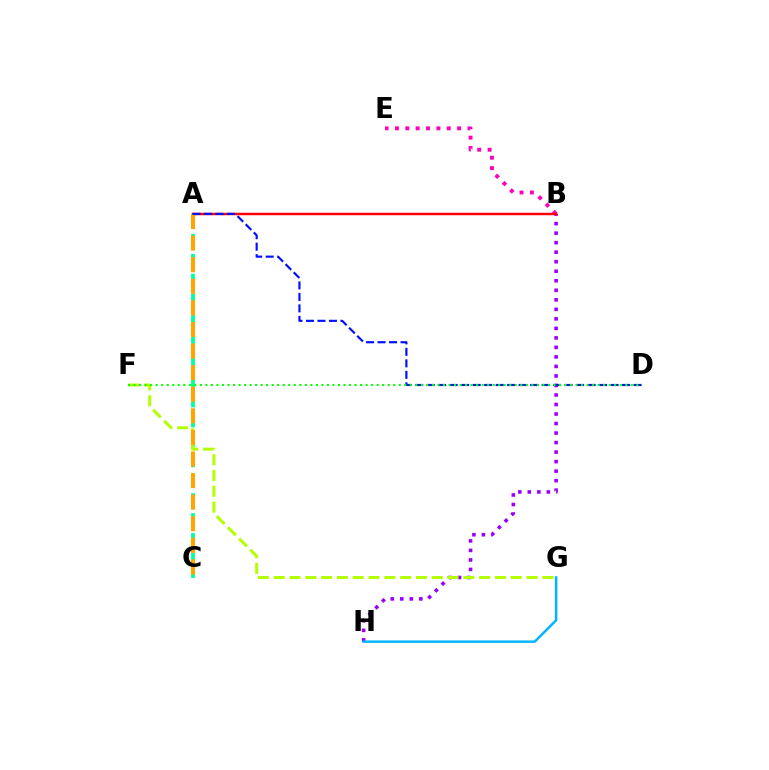{('B', 'H'): [{'color': '#9b00ff', 'line_style': 'dotted', 'thickness': 2.59}], ('A', 'C'): [{'color': '#00ff9d', 'line_style': 'dashed', 'thickness': 2.71}, {'color': '#ffa500', 'line_style': 'dashed', 'thickness': 2.93}], ('B', 'E'): [{'color': '#ff00bd', 'line_style': 'dotted', 'thickness': 2.82}], ('G', 'H'): [{'color': '#00b5ff', 'line_style': 'solid', 'thickness': 1.78}], ('F', 'G'): [{'color': '#b3ff00', 'line_style': 'dashed', 'thickness': 2.15}], ('A', 'B'): [{'color': '#ff0000', 'line_style': 'solid', 'thickness': 1.77}], ('A', 'D'): [{'color': '#0010ff', 'line_style': 'dashed', 'thickness': 1.56}], ('D', 'F'): [{'color': '#08ff00', 'line_style': 'dotted', 'thickness': 1.5}]}